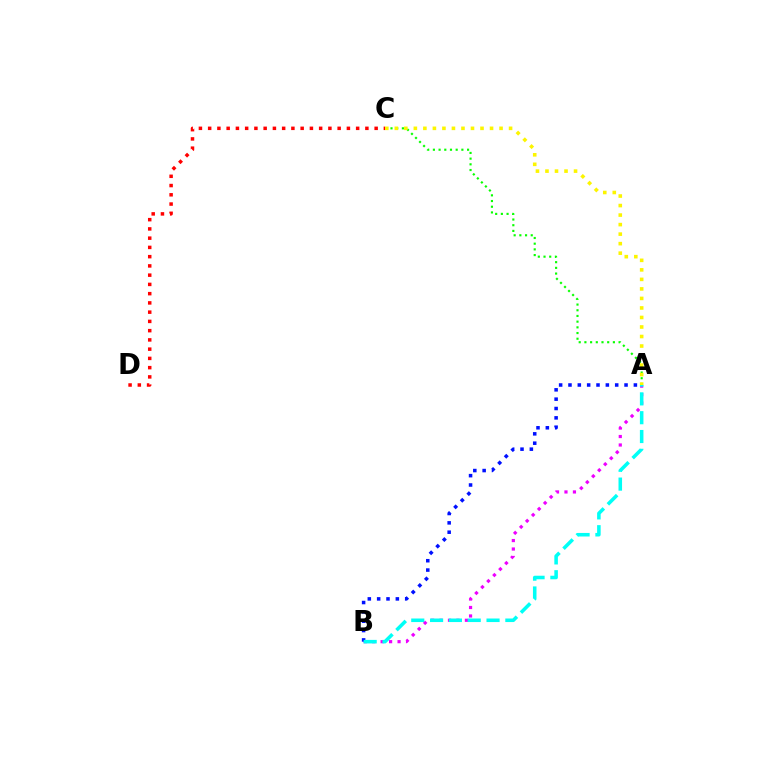{('A', 'B'): [{'color': '#ee00ff', 'line_style': 'dotted', 'thickness': 2.3}, {'color': '#0010ff', 'line_style': 'dotted', 'thickness': 2.54}, {'color': '#00fff6', 'line_style': 'dashed', 'thickness': 2.56}], ('A', 'C'): [{'color': '#08ff00', 'line_style': 'dotted', 'thickness': 1.55}, {'color': '#fcf500', 'line_style': 'dotted', 'thickness': 2.59}], ('C', 'D'): [{'color': '#ff0000', 'line_style': 'dotted', 'thickness': 2.51}]}